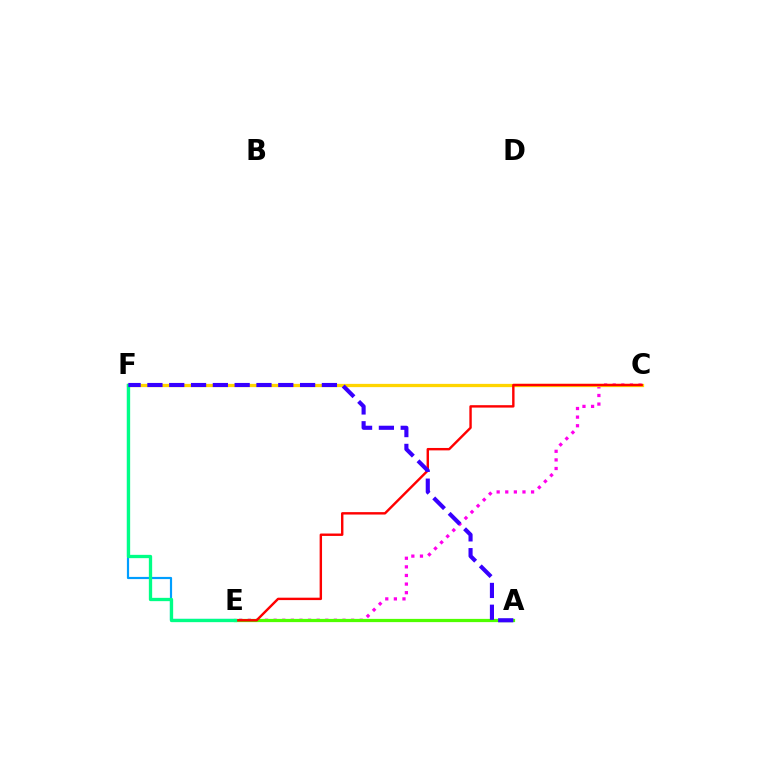{('E', 'F'): [{'color': '#009eff', 'line_style': 'solid', 'thickness': 1.57}, {'color': '#00ff86', 'line_style': 'solid', 'thickness': 2.38}], ('C', 'E'): [{'color': '#ff00ed', 'line_style': 'dotted', 'thickness': 2.34}, {'color': '#ff0000', 'line_style': 'solid', 'thickness': 1.73}], ('C', 'F'): [{'color': '#ffd500', 'line_style': 'solid', 'thickness': 2.35}], ('A', 'E'): [{'color': '#4fff00', 'line_style': 'solid', 'thickness': 2.33}], ('A', 'F'): [{'color': '#3700ff', 'line_style': 'dashed', 'thickness': 2.96}]}